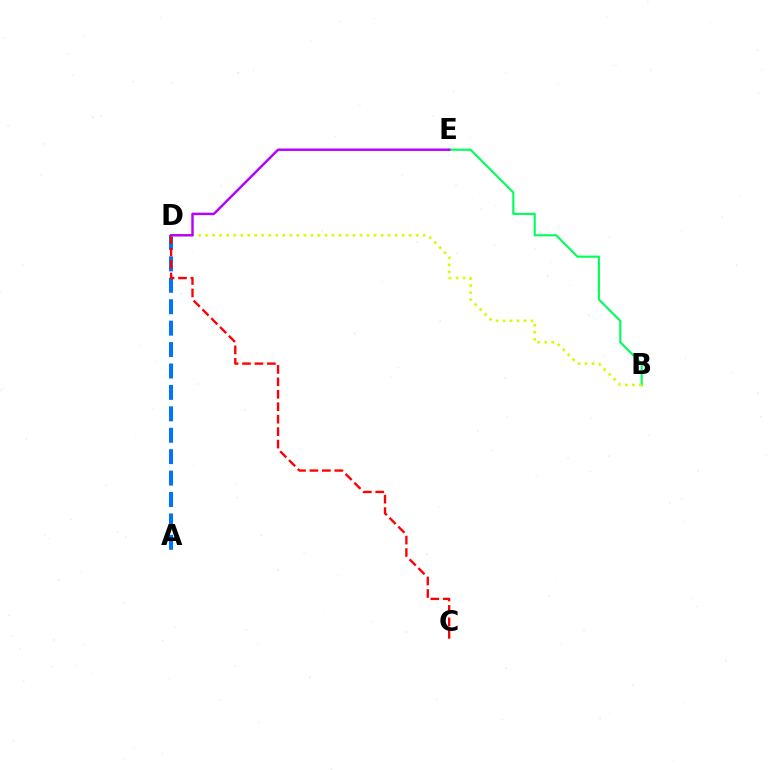{('A', 'D'): [{'color': '#0074ff', 'line_style': 'dashed', 'thickness': 2.91}], ('B', 'E'): [{'color': '#00ff5c', 'line_style': 'solid', 'thickness': 1.53}], ('C', 'D'): [{'color': '#ff0000', 'line_style': 'dashed', 'thickness': 1.69}], ('B', 'D'): [{'color': '#d1ff00', 'line_style': 'dotted', 'thickness': 1.91}], ('D', 'E'): [{'color': '#b900ff', 'line_style': 'solid', 'thickness': 1.77}]}